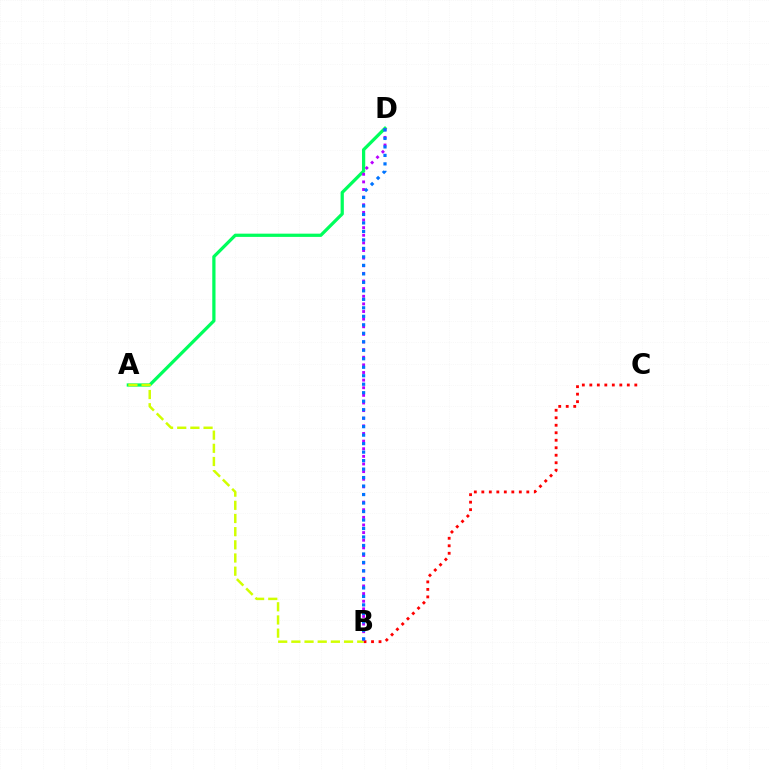{('B', 'C'): [{'color': '#ff0000', 'line_style': 'dotted', 'thickness': 2.04}], ('A', 'D'): [{'color': '#00ff5c', 'line_style': 'solid', 'thickness': 2.34}], ('A', 'B'): [{'color': '#d1ff00', 'line_style': 'dashed', 'thickness': 1.79}], ('B', 'D'): [{'color': '#b900ff', 'line_style': 'dotted', 'thickness': 2.07}, {'color': '#0074ff', 'line_style': 'dotted', 'thickness': 2.31}]}